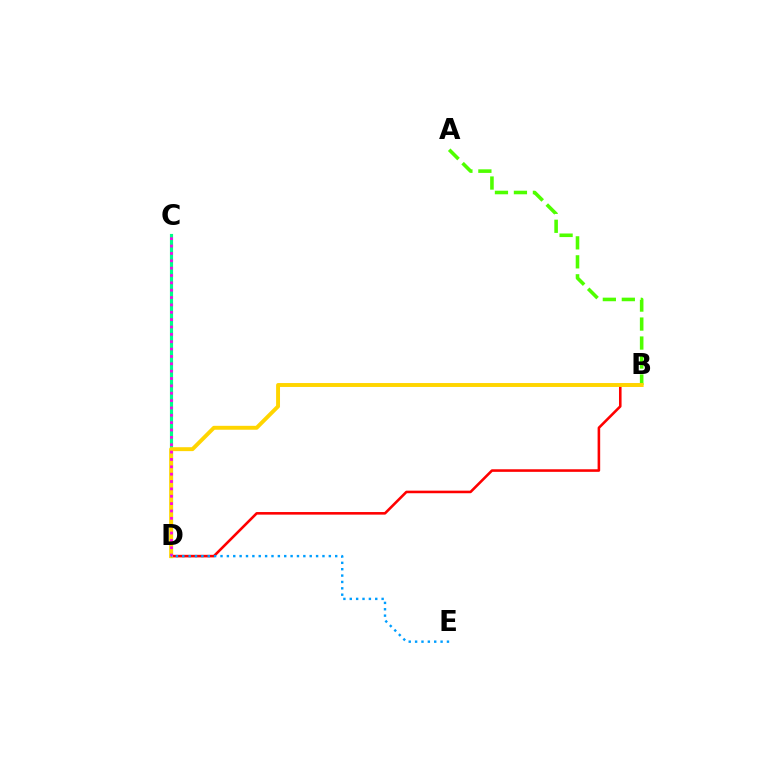{('C', 'D'): [{'color': '#3700ff', 'line_style': 'solid', 'thickness': 2.06}, {'color': '#00ff86', 'line_style': 'solid', 'thickness': 2.27}, {'color': '#ff00ed', 'line_style': 'dotted', 'thickness': 2.0}], ('A', 'B'): [{'color': '#4fff00', 'line_style': 'dashed', 'thickness': 2.58}], ('B', 'D'): [{'color': '#ff0000', 'line_style': 'solid', 'thickness': 1.86}, {'color': '#ffd500', 'line_style': 'solid', 'thickness': 2.82}], ('D', 'E'): [{'color': '#009eff', 'line_style': 'dotted', 'thickness': 1.73}]}